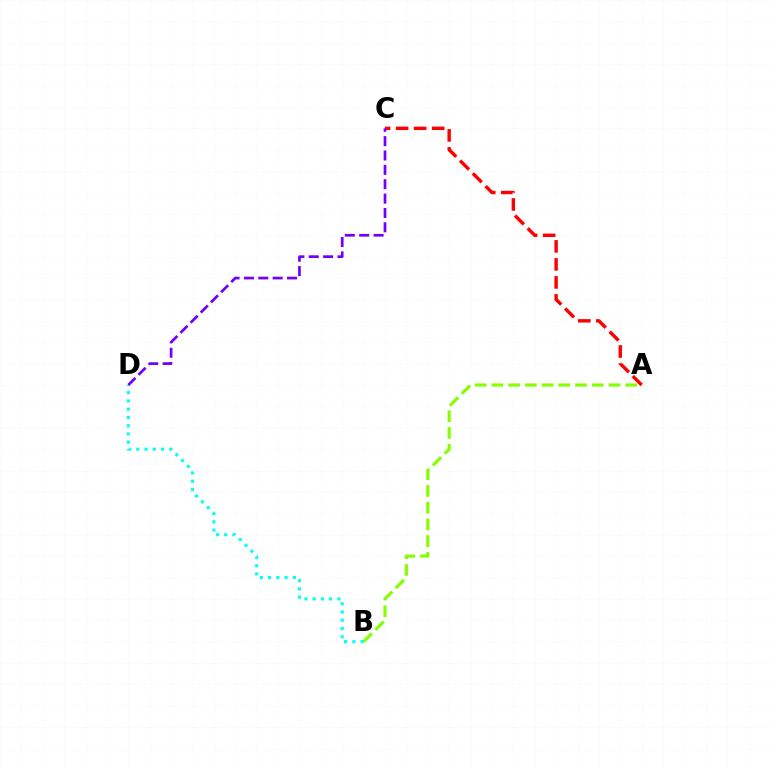{('A', 'B'): [{'color': '#84ff00', 'line_style': 'dashed', 'thickness': 2.27}], ('B', 'D'): [{'color': '#00fff6', 'line_style': 'dotted', 'thickness': 2.24}], ('A', 'C'): [{'color': '#ff0000', 'line_style': 'dashed', 'thickness': 2.45}], ('C', 'D'): [{'color': '#7200ff', 'line_style': 'dashed', 'thickness': 1.95}]}